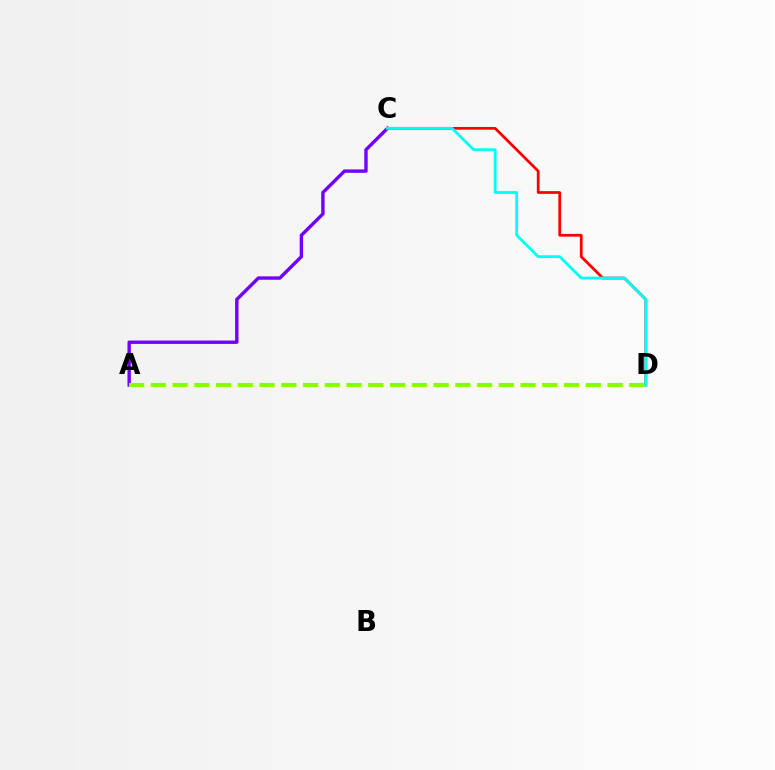{('A', 'C'): [{'color': '#7200ff', 'line_style': 'solid', 'thickness': 2.44}], ('C', 'D'): [{'color': '#ff0000', 'line_style': 'solid', 'thickness': 1.97}, {'color': '#00fff6', 'line_style': 'solid', 'thickness': 2.02}], ('A', 'D'): [{'color': '#84ff00', 'line_style': 'dashed', 'thickness': 2.95}]}